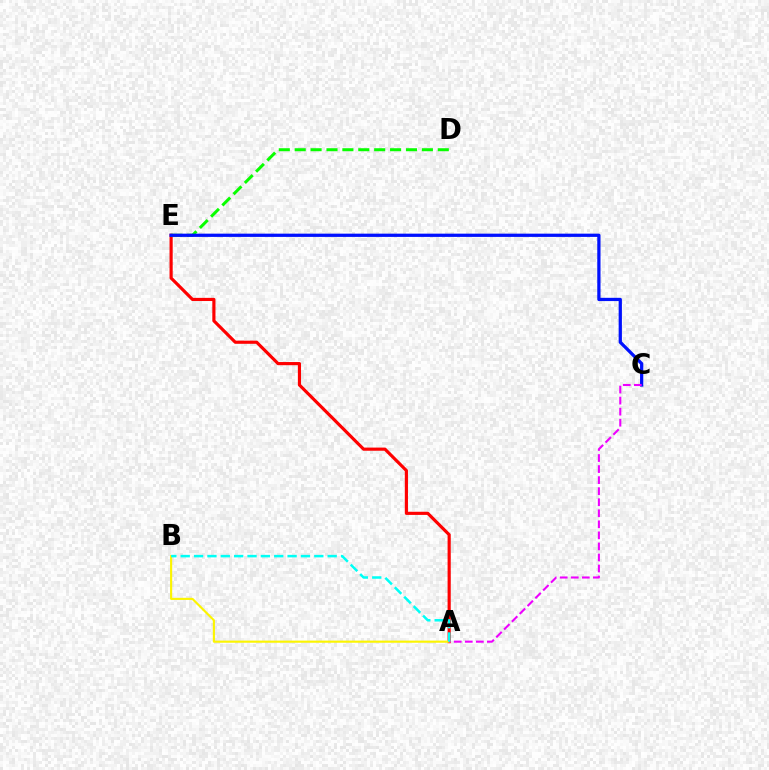{('A', 'E'): [{'color': '#ff0000', 'line_style': 'solid', 'thickness': 2.27}], ('D', 'E'): [{'color': '#08ff00', 'line_style': 'dashed', 'thickness': 2.16}], ('C', 'E'): [{'color': '#0010ff', 'line_style': 'solid', 'thickness': 2.34}], ('A', 'B'): [{'color': '#fcf500', 'line_style': 'solid', 'thickness': 1.54}, {'color': '#00fff6', 'line_style': 'dashed', 'thickness': 1.81}], ('A', 'C'): [{'color': '#ee00ff', 'line_style': 'dashed', 'thickness': 1.5}]}